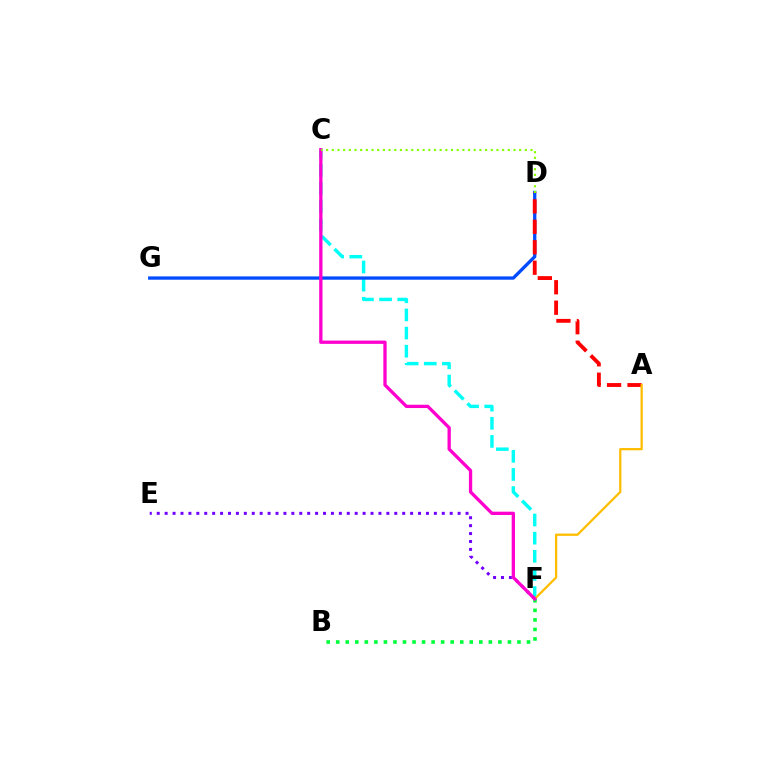{('C', 'F'): [{'color': '#00fff6', 'line_style': 'dashed', 'thickness': 2.46}, {'color': '#ff00cf', 'line_style': 'solid', 'thickness': 2.37}], ('B', 'F'): [{'color': '#00ff39', 'line_style': 'dotted', 'thickness': 2.59}], ('E', 'F'): [{'color': '#7200ff', 'line_style': 'dotted', 'thickness': 2.15}], ('D', 'G'): [{'color': '#004bff', 'line_style': 'solid', 'thickness': 2.37}], ('A', 'D'): [{'color': '#ff0000', 'line_style': 'dashed', 'thickness': 2.78}], ('A', 'F'): [{'color': '#ffbd00', 'line_style': 'solid', 'thickness': 1.63}], ('C', 'D'): [{'color': '#84ff00', 'line_style': 'dotted', 'thickness': 1.54}]}